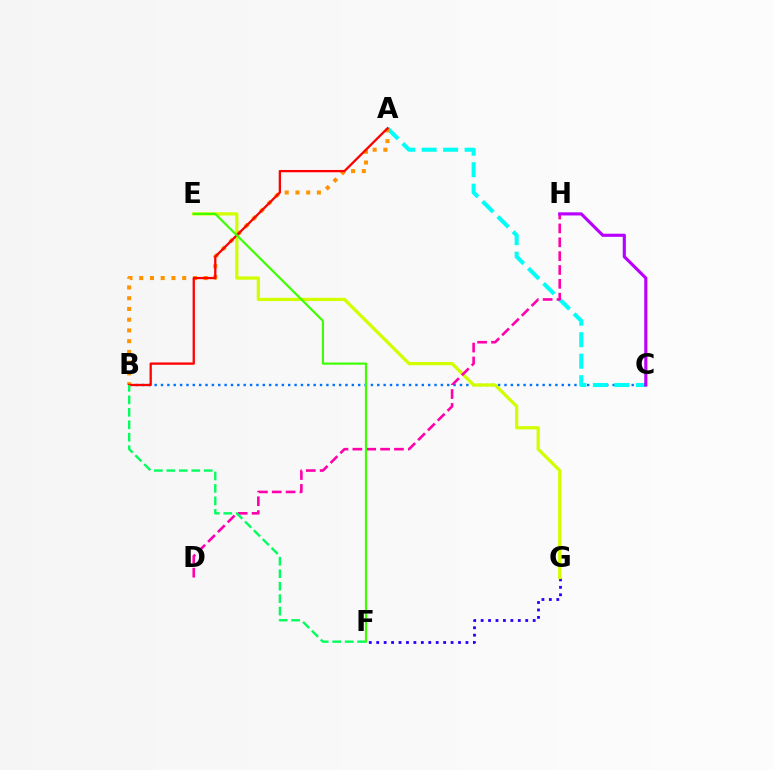{('B', 'C'): [{'color': '#0074ff', 'line_style': 'dotted', 'thickness': 1.73}], ('F', 'G'): [{'color': '#2500ff', 'line_style': 'dotted', 'thickness': 2.02}], ('A', 'C'): [{'color': '#00fff6', 'line_style': 'dashed', 'thickness': 2.92}], ('E', 'G'): [{'color': '#d1ff00', 'line_style': 'solid', 'thickness': 2.35}], ('A', 'B'): [{'color': '#ff9400', 'line_style': 'dotted', 'thickness': 2.92}, {'color': '#ff0000', 'line_style': 'solid', 'thickness': 1.65}], ('D', 'H'): [{'color': '#ff00ac', 'line_style': 'dashed', 'thickness': 1.88}], ('B', 'F'): [{'color': '#00ff5c', 'line_style': 'dashed', 'thickness': 1.69}], ('C', 'H'): [{'color': '#b900ff', 'line_style': 'solid', 'thickness': 2.26}], ('E', 'F'): [{'color': '#3dff00', 'line_style': 'solid', 'thickness': 1.57}]}